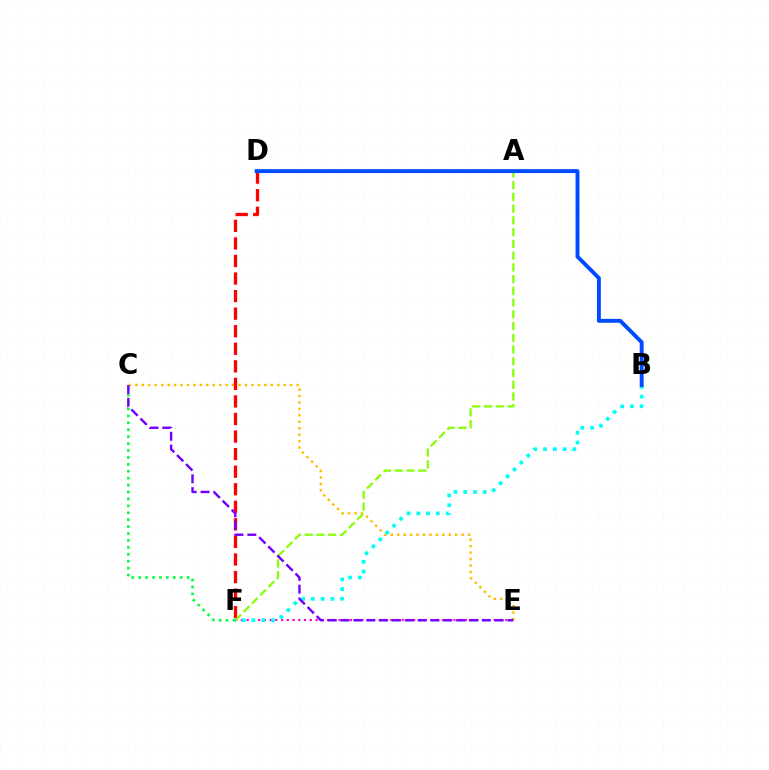{('C', 'E'): [{'color': '#ffbd00', 'line_style': 'dotted', 'thickness': 1.75}, {'color': '#7200ff', 'line_style': 'dashed', 'thickness': 1.74}], ('D', 'F'): [{'color': '#ff0000', 'line_style': 'dashed', 'thickness': 2.39}], ('E', 'F'): [{'color': '#ff00cf', 'line_style': 'dotted', 'thickness': 1.56}], ('A', 'F'): [{'color': '#84ff00', 'line_style': 'dashed', 'thickness': 1.59}], ('B', 'F'): [{'color': '#00fff6', 'line_style': 'dotted', 'thickness': 2.65}], ('C', 'F'): [{'color': '#00ff39', 'line_style': 'dotted', 'thickness': 1.88}], ('B', 'D'): [{'color': '#004bff', 'line_style': 'solid', 'thickness': 2.81}]}